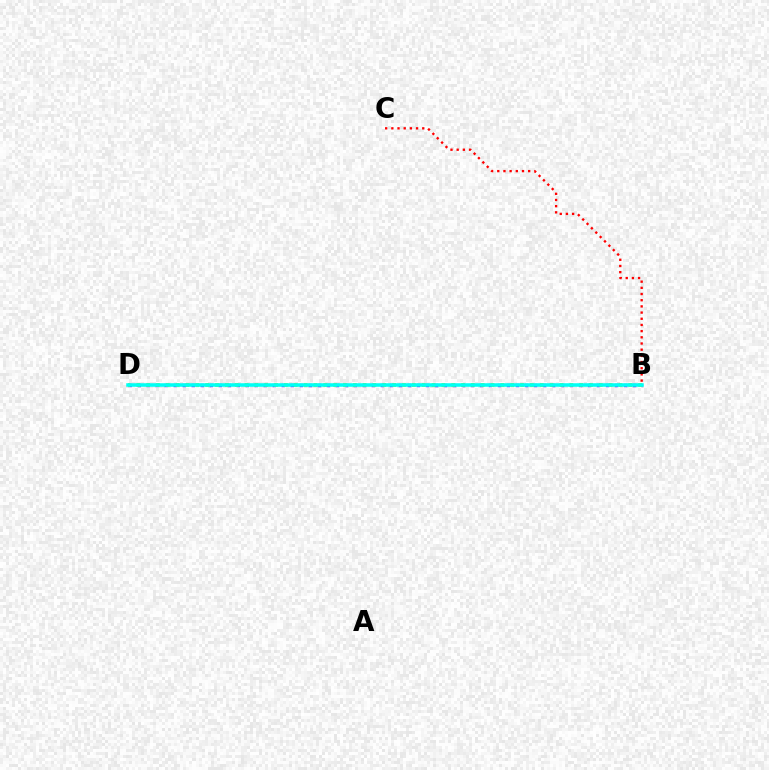{('B', 'C'): [{'color': '#ff0000', 'line_style': 'dotted', 'thickness': 1.68}], ('B', 'D'): [{'color': '#7200ff', 'line_style': 'dotted', 'thickness': 2.45}, {'color': '#84ff00', 'line_style': 'dotted', 'thickness': 2.67}, {'color': '#00fff6', 'line_style': 'solid', 'thickness': 2.55}]}